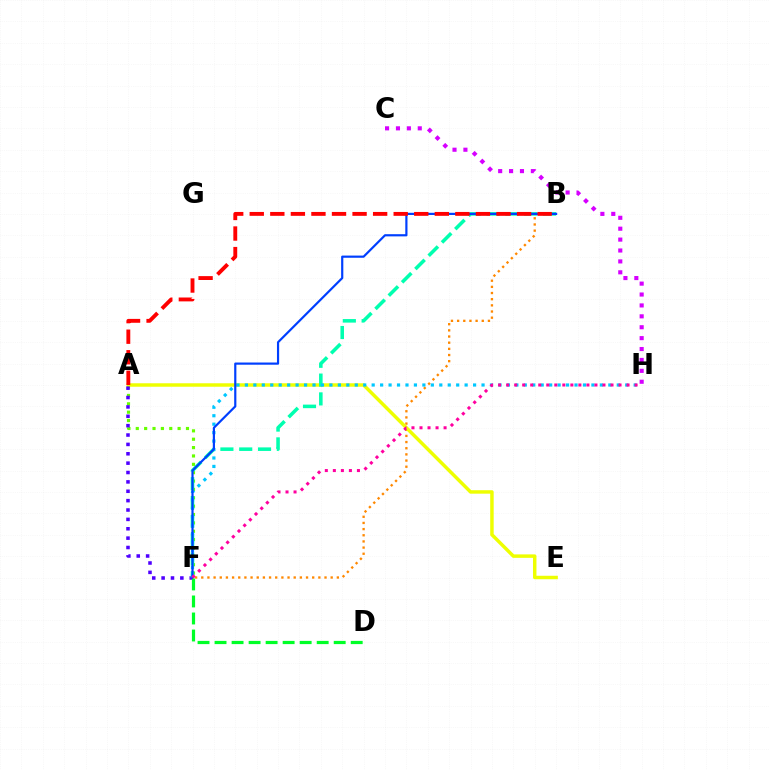{('A', 'F'): [{'color': '#66ff00', 'line_style': 'dotted', 'thickness': 2.27}, {'color': '#4f00ff', 'line_style': 'dotted', 'thickness': 2.55}], ('B', 'F'): [{'color': '#ff8800', 'line_style': 'dotted', 'thickness': 1.67}, {'color': '#00ffaf', 'line_style': 'dashed', 'thickness': 2.56}, {'color': '#003fff', 'line_style': 'solid', 'thickness': 1.58}], ('A', 'E'): [{'color': '#eeff00', 'line_style': 'solid', 'thickness': 2.5}], ('C', 'H'): [{'color': '#d600ff', 'line_style': 'dotted', 'thickness': 2.96}], ('D', 'F'): [{'color': '#00ff27', 'line_style': 'dashed', 'thickness': 2.31}], ('F', 'H'): [{'color': '#00c7ff', 'line_style': 'dotted', 'thickness': 2.3}, {'color': '#ff00a0', 'line_style': 'dotted', 'thickness': 2.18}], ('A', 'B'): [{'color': '#ff0000', 'line_style': 'dashed', 'thickness': 2.79}]}